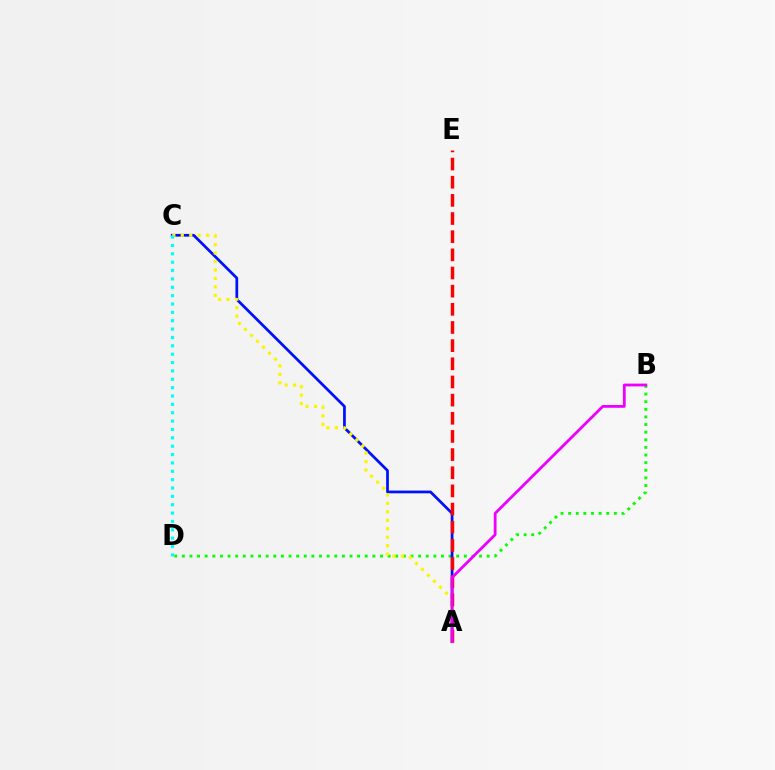{('B', 'D'): [{'color': '#08ff00', 'line_style': 'dotted', 'thickness': 2.07}], ('A', 'C'): [{'color': '#0010ff', 'line_style': 'solid', 'thickness': 1.97}, {'color': '#fcf500', 'line_style': 'dotted', 'thickness': 2.3}], ('A', 'E'): [{'color': '#ff0000', 'line_style': 'dashed', 'thickness': 2.47}], ('A', 'B'): [{'color': '#ee00ff', 'line_style': 'solid', 'thickness': 2.01}], ('C', 'D'): [{'color': '#00fff6', 'line_style': 'dotted', 'thickness': 2.27}]}